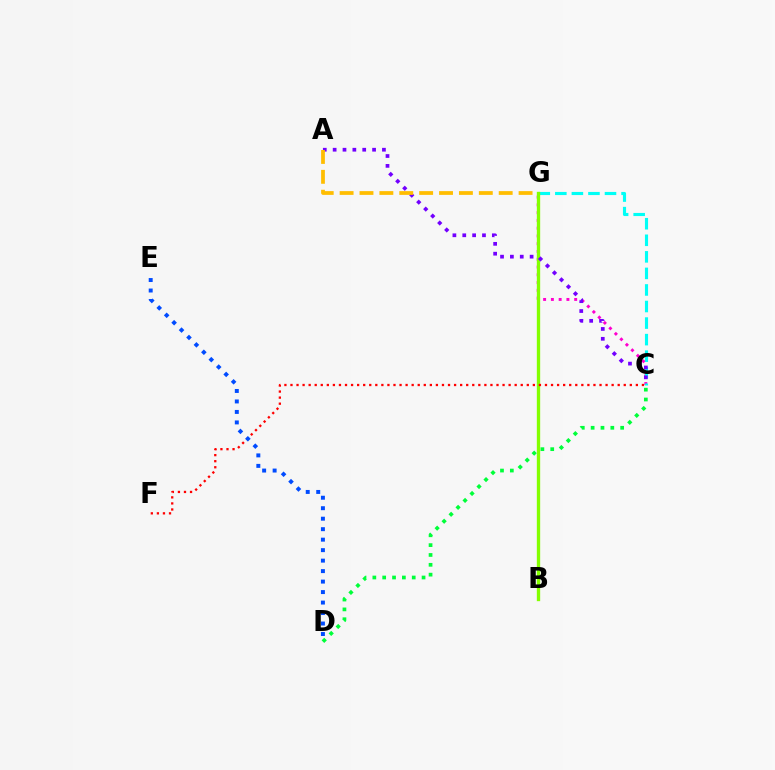{('C', 'D'): [{'color': '#00ff39', 'line_style': 'dotted', 'thickness': 2.67}], ('C', 'G'): [{'color': '#ff00cf', 'line_style': 'dotted', 'thickness': 2.11}, {'color': '#00fff6', 'line_style': 'dashed', 'thickness': 2.25}], ('B', 'G'): [{'color': '#84ff00', 'line_style': 'solid', 'thickness': 2.41}], ('A', 'C'): [{'color': '#7200ff', 'line_style': 'dotted', 'thickness': 2.68}], ('C', 'F'): [{'color': '#ff0000', 'line_style': 'dotted', 'thickness': 1.65}], ('A', 'G'): [{'color': '#ffbd00', 'line_style': 'dashed', 'thickness': 2.7}], ('D', 'E'): [{'color': '#004bff', 'line_style': 'dotted', 'thickness': 2.85}]}